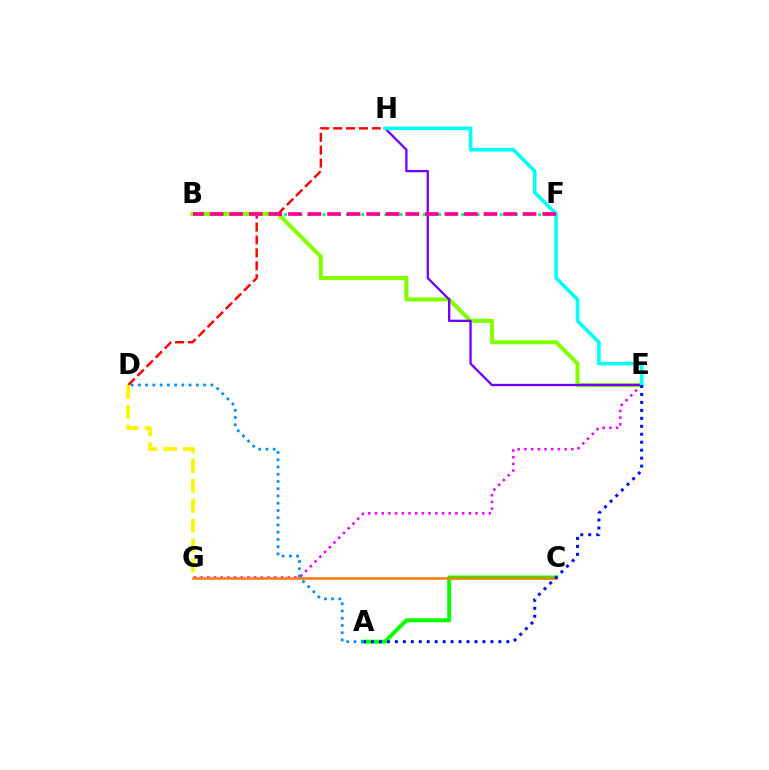{('B', 'F'): [{'color': '#00ff74', 'line_style': 'dotted', 'thickness': 2.09}, {'color': '#ff0094', 'line_style': 'dashed', 'thickness': 2.66}], ('D', 'H'): [{'color': '#ff0000', 'line_style': 'dashed', 'thickness': 1.75}], ('E', 'G'): [{'color': '#ee00ff', 'line_style': 'dotted', 'thickness': 1.82}], ('B', 'E'): [{'color': '#84ff00', 'line_style': 'solid', 'thickness': 2.92}], ('A', 'C'): [{'color': '#08ff00', 'line_style': 'solid', 'thickness': 2.86}], ('E', 'H'): [{'color': '#7200ff', 'line_style': 'solid', 'thickness': 1.67}, {'color': '#00fff6', 'line_style': 'solid', 'thickness': 2.59}], ('D', 'G'): [{'color': '#fcf500', 'line_style': 'dashed', 'thickness': 2.7}], ('C', 'G'): [{'color': '#ff7c00', 'line_style': 'solid', 'thickness': 1.81}], ('A', 'E'): [{'color': '#0010ff', 'line_style': 'dotted', 'thickness': 2.16}], ('A', 'D'): [{'color': '#008cff', 'line_style': 'dotted', 'thickness': 1.97}]}